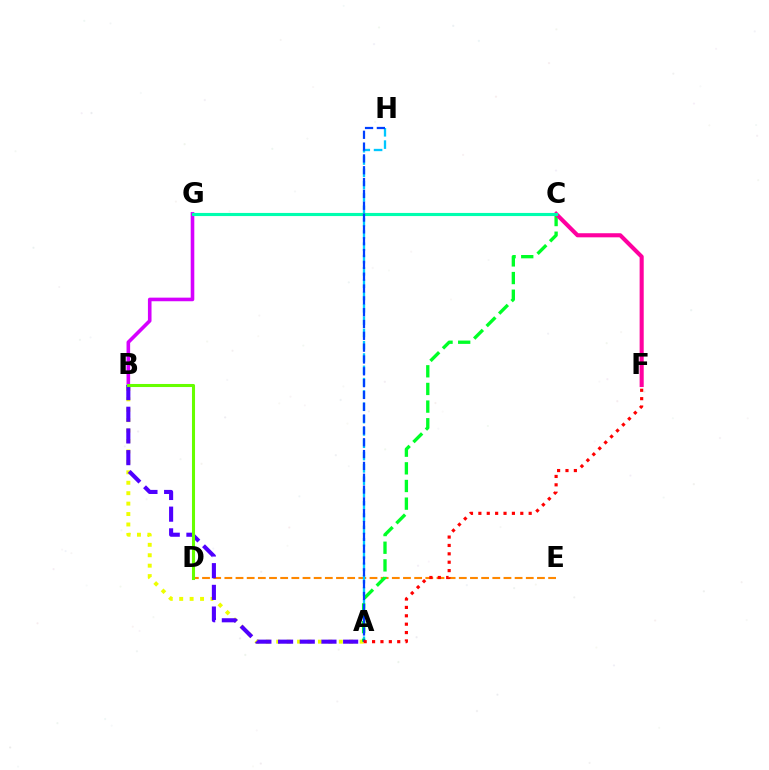{('A', 'B'): [{'color': '#eeff00', 'line_style': 'dotted', 'thickness': 2.83}, {'color': '#4f00ff', 'line_style': 'dashed', 'thickness': 2.95}], ('D', 'E'): [{'color': '#ff8800', 'line_style': 'dashed', 'thickness': 1.52}], ('B', 'G'): [{'color': '#d600ff', 'line_style': 'solid', 'thickness': 2.59}], ('A', 'H'): [{'color': '#00c7ff', 'line_style': 'dashed', 'thickness': 1.67}, {'color': '#003fff', 'line_style': 'dashed', 'thickness': 1.61}], ('A', 'C'): [{'color': '#00ff27', 'line_style': 'dashed', 'thickness': 2.4}], ('C', 'F'): [{'color': '#ff00a0', 'line_style': 'solid', 'thickness': 2.95}], ('C', 'G'): [{'color': '#00ffaf', 'line_style': 'solid', 'thickness': 2.25}], ('B', 'D'): [{'color': '#66ff00', 'line_style': 'solid', 'thickness': 2.2}], ('A', 'F'): [{'color': '#ff0000', 'line_style': 'dotted', 'thickness': 2.28}]}